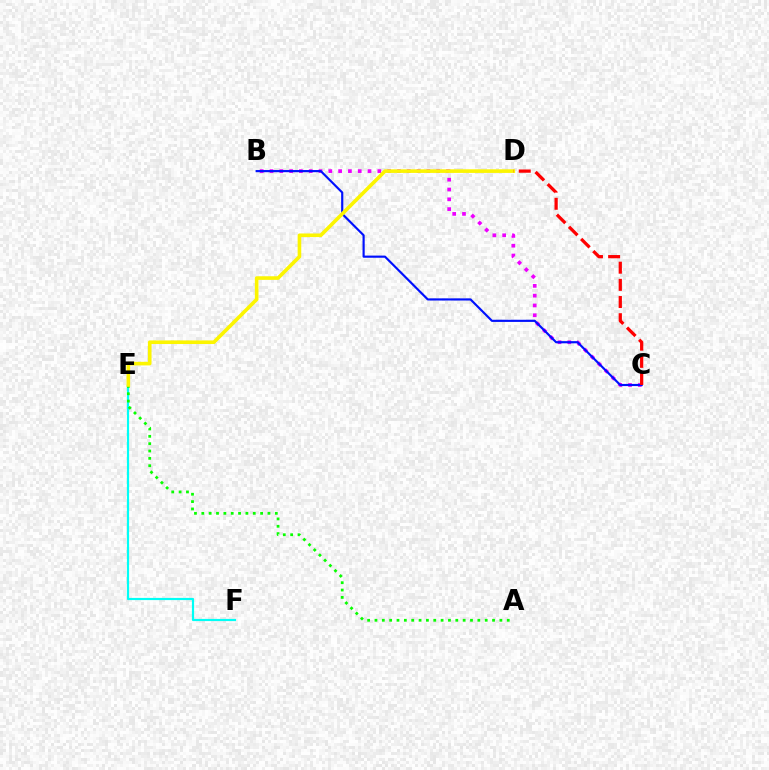{('B', 'C'): [{'color': '#ee00ff', 'line_style': 'dotted', 'thickness': 2.66}, {'color': '#0010ff', 'line_style': 'solid', 'thickness': 1.56}], ('E', 'F'): [{'color': '#00fff6', 'line_style': 'solid', 'thickness': 1.58}], ('A', 'E'): [{'color': '#08ff00', 'line_style': 'dotted', 'thickness': 2.0}], ('D', 'E'): [{'color': '#fcf500', 'line_style': 'solid', 'thickness': 2.6}], ('C', 'D'): [{'color': '#ff0000', 'line_style': 'dashed', 'thickness': 2.33}]}